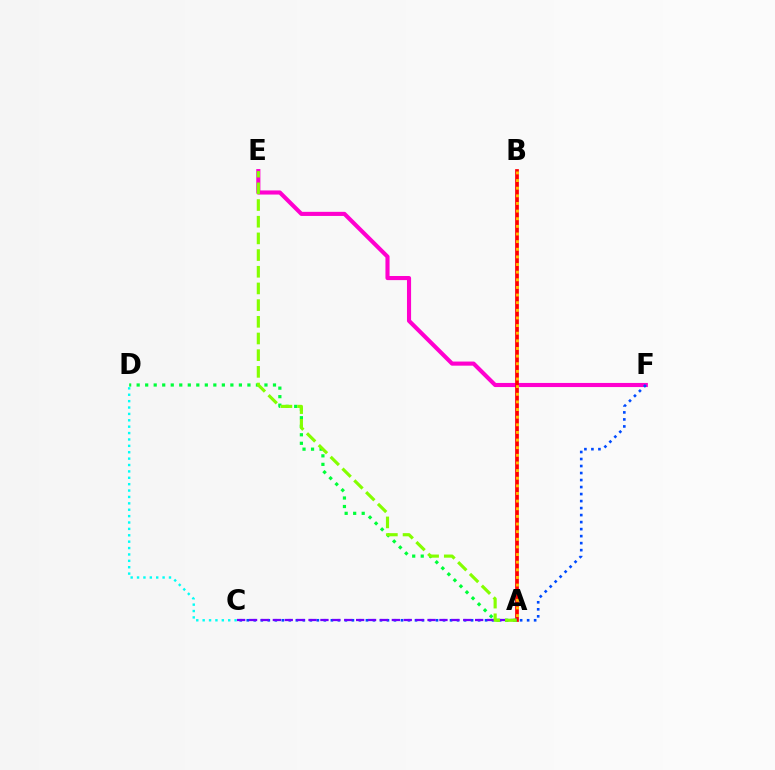{('E', 'F'): [{'color': '#ff00cf', 'line_style': 'solid', 'thickness': 2.96}], ('A', 'B'): [{'color': '#ff0000', 'line_style': 'solid', 'thickness': 2.68}, {'color': '#ffbd00', 'line_style': 'dotted', 'thickness': 2.07}], ('C', 'D'): [{'color': '#00fff6', 'line_style': 'dotted', 'thickness': 1.74}], ('A', 'D'): [{'color': '#00ff39', 'line_style': 'dotted', 'thickness': 2.31}], ('C', 'F'): [{'color': '#004bff', 'line_style': 'dotted', 'thickness': 1.9}], ('A', 'C'): [{'color': '#7200ff', 'line_style': 'dashed', 'thickness': 1.62}], ('A', 'E'): [{'color': '#84ff00', 'line_style': 'dashed', 'thickness': 2.27}]}